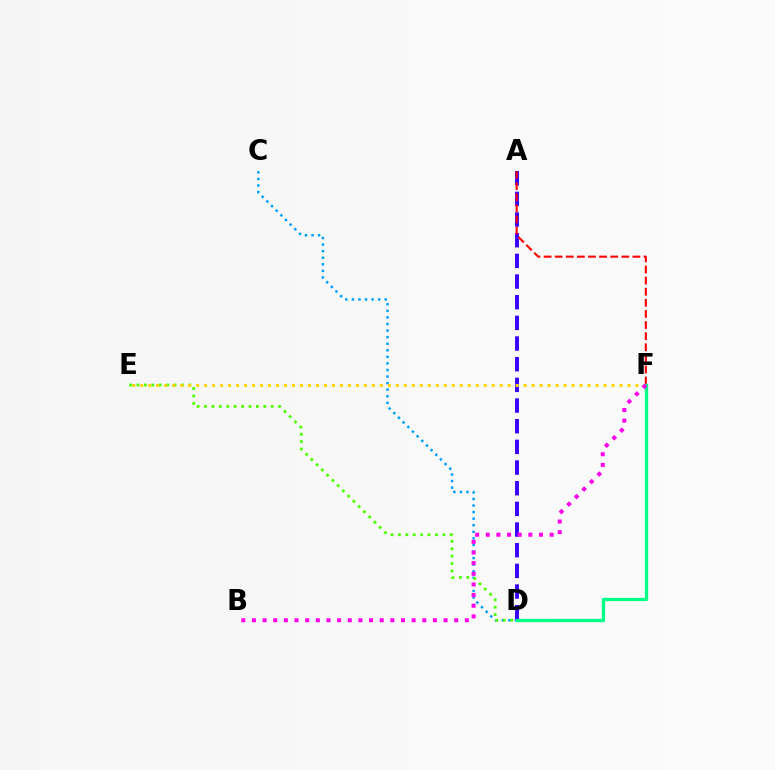{('C', 'D'): [{'color': '#009eff', 'line_style': 'dotted', 'thickness': 1.79}], ('D', 'E'): [{'color': '#4fff00', 'line_style': 'dotted', 'thickness': 2.01}], ('A', 'D'): [{'color': '#3700ff', 'line_style': 'dashed', 'thickness': 2.81}], ('A', 'F'): [{'color': '#ff0000', 'line_style': 'dashed', 'thickness': 1.51}], ('E', 'F'): [{'color': '#ffd500', 'line_style': 'dotted', 'thickness': 2.17}], ('D', 'F'): [{'color': '#00ff86', 'line_style': 'solid', 'thickness': 2.37}], ('B', 'F'): [{'color': '#ff00ed', 'line_style': 'dotted', 'thickness': 2.89}]}